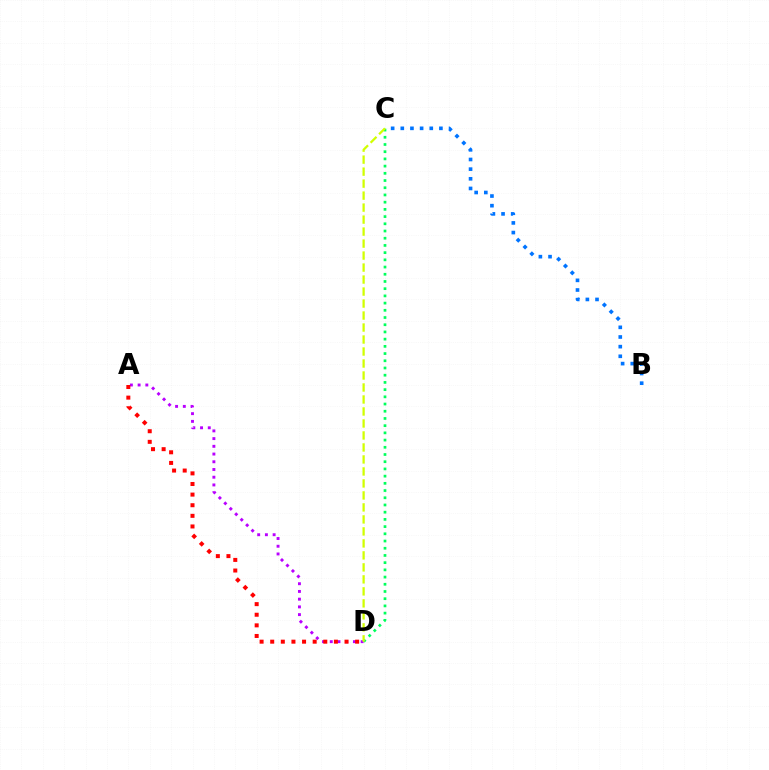{('A', 'D'): [{'color': '#b900ff', 'line_style': 'dotted', 'thickness': 2.1}, {'color': '#ff0000', 'line_style': 'dotted', 'thickness': 2.88}], ('C', 'D'): [{'color': '#00ff5c', 'line_style': 'dotted', 'thickness': 1.96}, {'color': '#d1ff00', 'line_style': 'dashed', 'thickness': 1.63}], ('B', 'C'): [{'color': '#0074ff', 'line_style': 'dotted', 'thickness': 2.62}]}